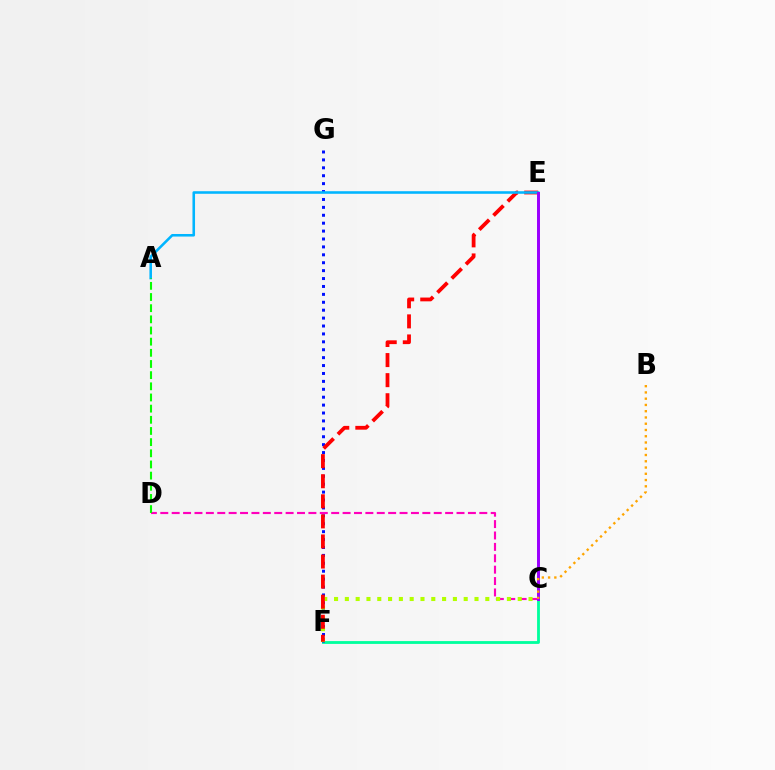{('C', 'D'): [{'color': '#ff00bd', 'line_style': 'dashed', 'thickness': 1.55}], ('C', 'F'): [{'color': '#00ff9d', 'line_style': 'solid', 'thickness': 2.03}, {'color': '#b3ff00', 'line_style': 'dotted', 'thickness': 2.94}], ('F', 'G'): [{'color': '#0010ff', 'line_style': 'dotted', 'thickness': 2.15}], ('E', 'F'): [{'color': '#ff0000', 'line_style': 'dashed', 'thickness': 2.73}], ('A', 'E'): [{'color': '#00b5ff', 'line_style': 'solid', 'thickness': 1.85}], ('C', 'E'): [{'color': '#9b00ff', 'line_style': 'solid', 'thickness': 2.14}], ('A', 'D'): [{'color': '#08ff00', 'line_style': 'dashed', 'thickness': 1.52}], ('B', 'C'): [{'color': '#ffa500', 'line_style': 'dotted', 'thickness': 1.7}]}